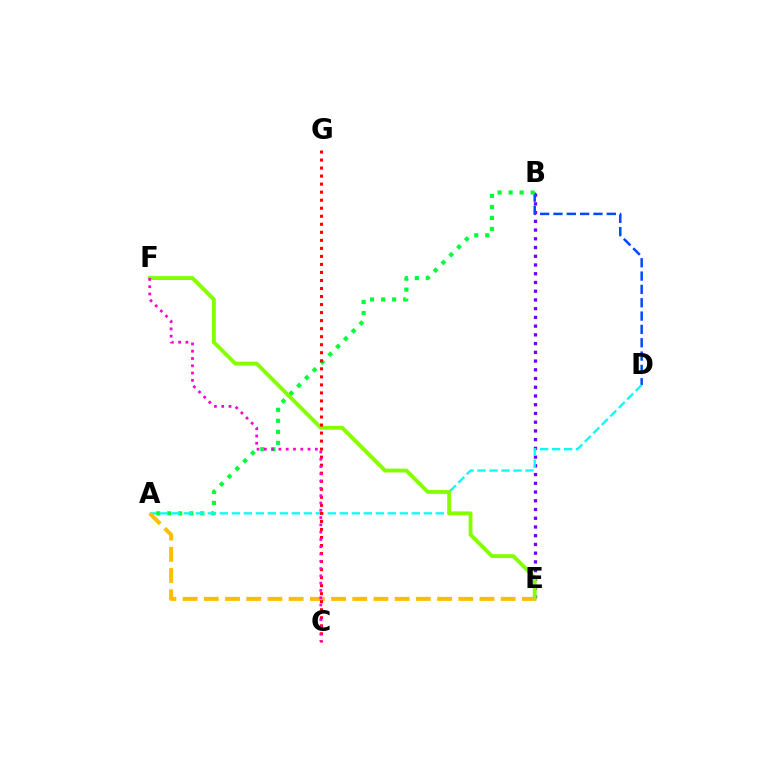{('B', 'E'): [{'color': '#7200ff', 'line_style': 'dotted', 'thickness': 2.37}], ('B', 'D'): [{'color': '#004bff', 'line_style': 'dashed', 'thickness': 1.81}], ('A', 'B'): [{'color': '#00ff39', 'line_style': 'dotted', 'thickness': 2.99}], ('A', 'D'): [{'color': '#00fff6', 'line_style': 'dashed', 'thickness': 1.63}], ('E', 'F'): [{'color': '#84ff00', 'line_style': 'solid', 'thickness': 2.78}], ('A', 'E'): [{'color': '#ffbd00', 'line_style': 'dashed', 'thickness': 2.88}], ('C', 'G'): [{'color': '#ff0000', 'line_style': 'dotted', 'thickness': 2.18}], ('C', 'F'): [{'color': '#ff00cf', 'line_style': 'dotted', 'thickness': 1.98}]}